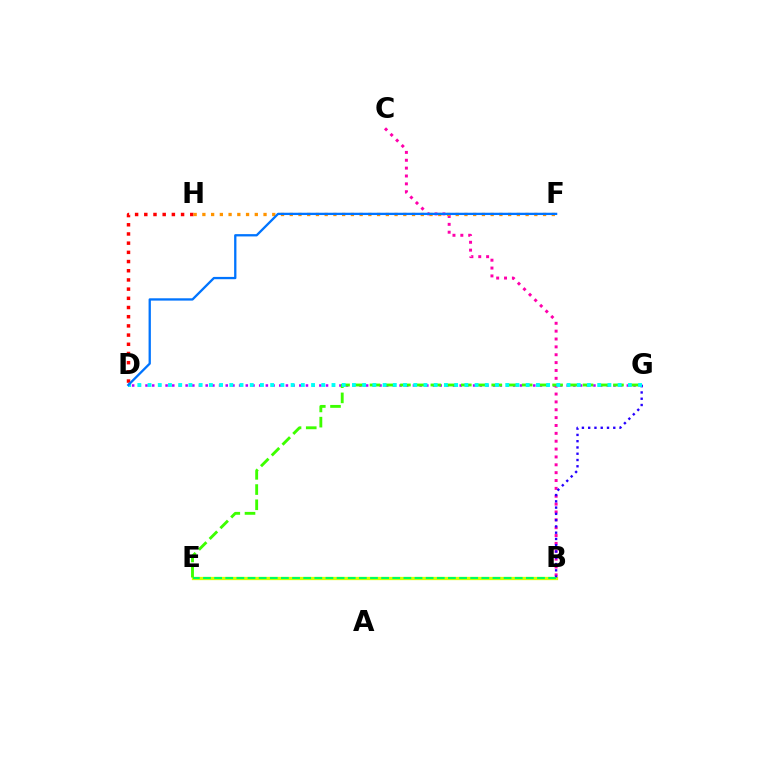{('D', 'G'): [{'color': '#b900ff', 'line_style': 'dotted', 'thickness': 1.82}, {'color': '#00fff6', 'line_style': 'dotted', 'thickness': 2.78}], ('D', 'H'): [{'color': '#ff0000', 'line_style': 'dotted', 'thickness': 2.5}], ('B', 'E'): [{'color': '#d1ff00', 'line_style': 'solid', 'thickness': 2.36}, {'color': '#00ff5c', 'line_style': 'dashed', 'thickness': 1.51}], ('B', 'C'): [{'color': '#ff00ac', 'line_style': 'dotted', 'thickness': 2.14}], ('B', 'G'): [{'color': '#2500ff', 'line_style': 'dotted', 'thickness': 1.7}], ('F', 'H'): [{'color': '#ff9400', 'line_style': 'dotted', 'thickness': 2.37}], ('E', 'G'): [{'color': '#3dff00', 'line_style': 'dashed', 'thickness': 2.07}], ('D', 'F'): [{'color': '#0074ff', 'line_style': 'solid', 'thickness': 1.66}]}